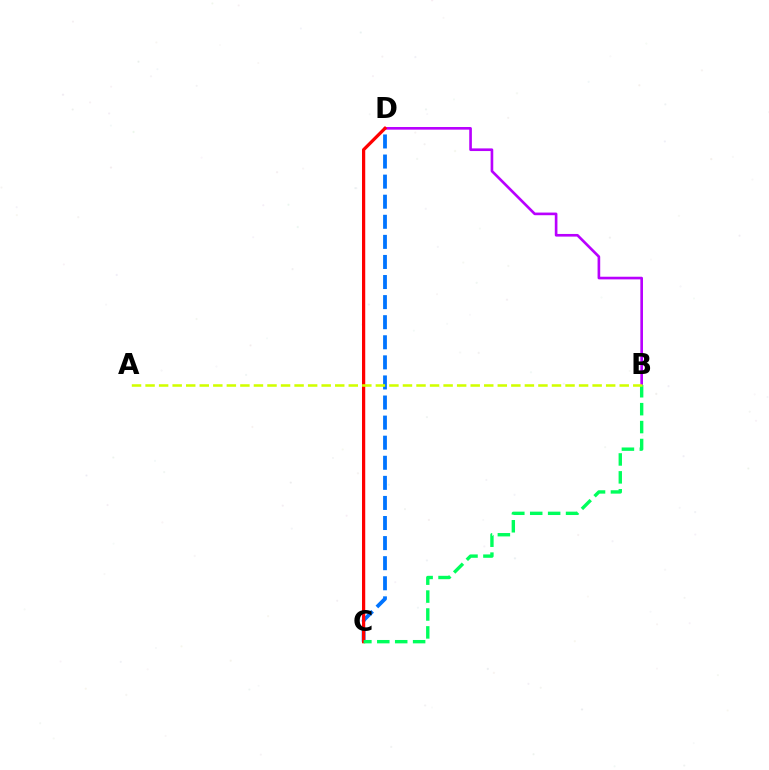{('C', 'D'): [{'color': '#0074ff', 'line_style': 'dashed', 'thickness': 2.73}, {'color': '#ff0000', 'line_style': 'solid', 'thickness': 2.33}], ('B', 'D'): [{'color': '#b900ff', 'line_style': 'solid', 'thickness': 1.9}], ('B', 'C'): [{'color': '#00ff5c', 'line_style': 'dashed', 'thickness': 2.43}], ('A', 'B'): [{'color': '#d1ff00', 'line_style': 'dashed', 'thickness': 1.84}]}